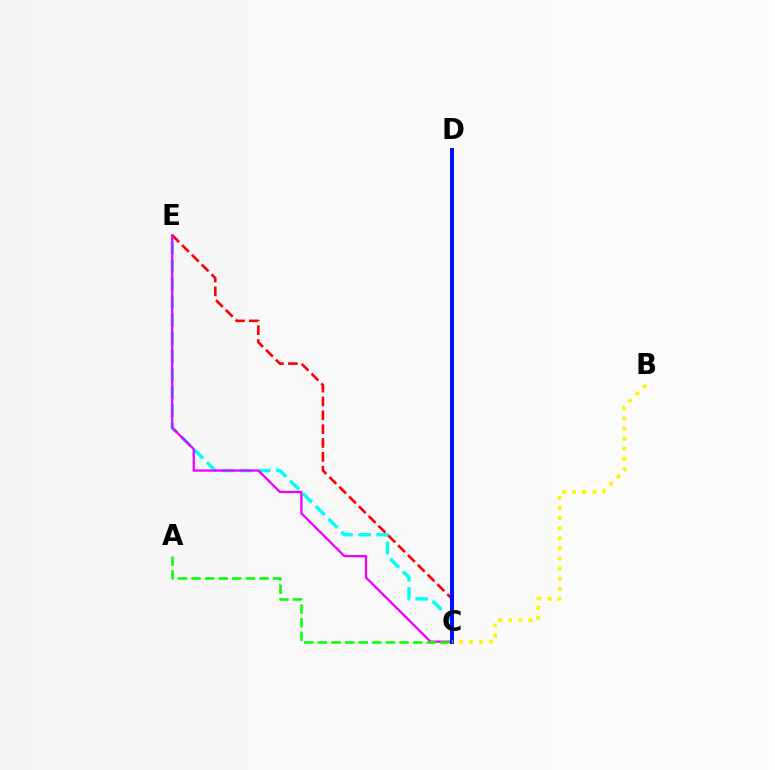{('C', 'E'): [{'color': '#00fff6', 'line_style': 'dashed', 'thickness': 2.46}, {'color': '#ff0000', 'line_style': 'dashed', 'thickness': 1.88}, {'color': '#ee00ff', 'line_style': 'solid', 'thickness': 1.65}], ('C', 'D'): [{'color': '#0010ff', 'line_style': 'solid', 'thickness': 2.88}], ('B', 'C'): [{'color': '#fcf500', 'line_style': 'dotted', 'thickness': 2.75}], ('A', 'C'): [{'color': '#08ff00', 'line_style': 'dashed', 'thickness': 1.85}]}